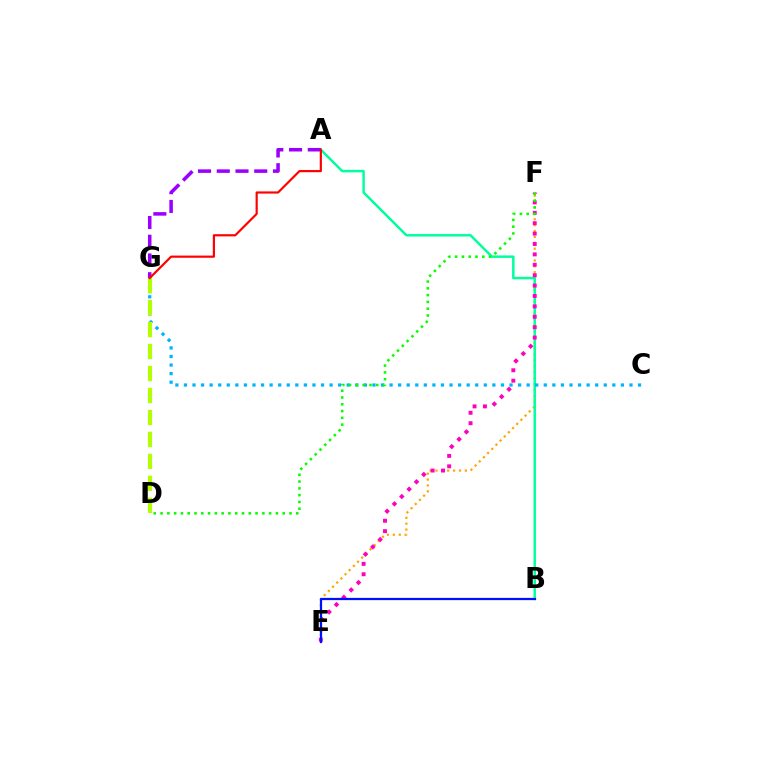{('E', 'F'): [{'color': '#ffa500', 'line_style': 'dotted', 'thickness': 1.6}, {'color': '#ff00bd', 'line_style': 'dotted', 'thickness': 2.82}], ('A', 'B'): [{'color': '#00ff9d', 'line_style': 'solid', 'thickness': 1.78}], ('C', 'G'): [{'color': '#00b5ff', 'line_style': 'dotted', 'thickness': 2.33}], ('D', 'F'): [{'color': '#08ff00', 'line_style': 'dotted', 'thickness': 1.84}], ('A', 'G'): [{'color': '#9b00ff', 'line_style': 'dashed', 'thickness': 2.55}, {'color': '#ff0000', 'line_style': 'solid', 'thickness': 1.57}], ('D', 'G'): [{'color': '#b3ff00', 'line_style': 'dashed', 'thickness': 2.98}], ('B', 'E'): [{'color': '#0010ff', 'line_style': 'solid', 'thickness': 1.62}]}